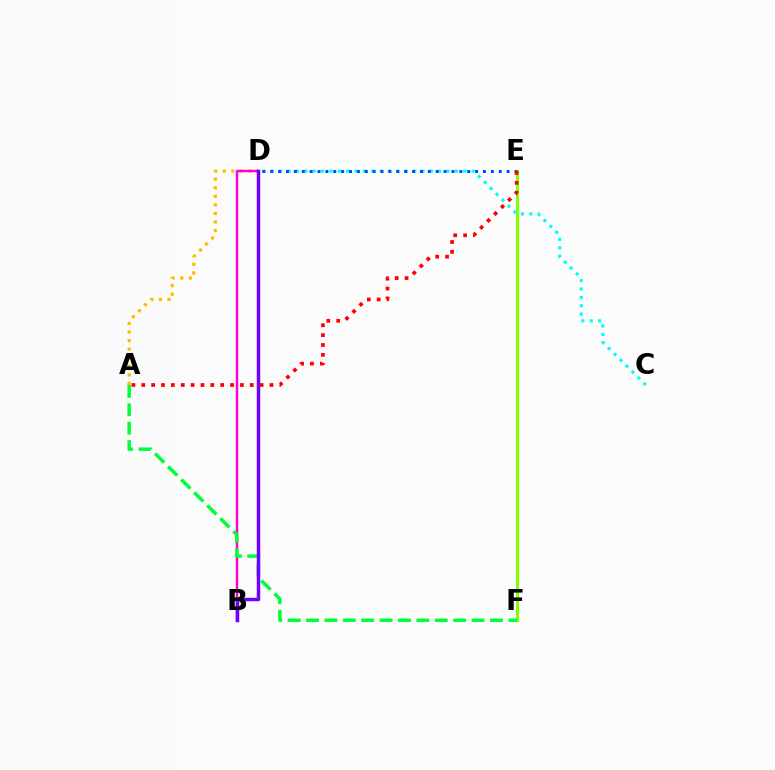{('A', 'D'): [{'color': '#ffbd00', 'line_style': 'dotted', 'thickness': 2.32}], ('E', 'F'): [{'color': '#84ff00', 'line_style': 'solid', 'thickness': 2.23}], ('C', 'D'): [{'color': '#00fff6', 'line_style': 'dotted', 'thickness': 2.27}], ('B', 'D'): [{'color': '#ff00cf', 'line_style': 'solid', 'thickness': 1.78}, {'color': '#7200ff', 'line_style': 'solid', 'thickness': 2.5}], ('A', 'F'): [{'color': '#00ff39', 'line_style': 'dashed', 'thickness': 2.5}], ('D', 'E'): [{'color': '#004bff', 'line_style': 'dotted', 'thickness': 2.14}], ('A', 'E'): [{'color': '#ff0000', 'line_style': 'dotted', 'thickness': 2.68}]}